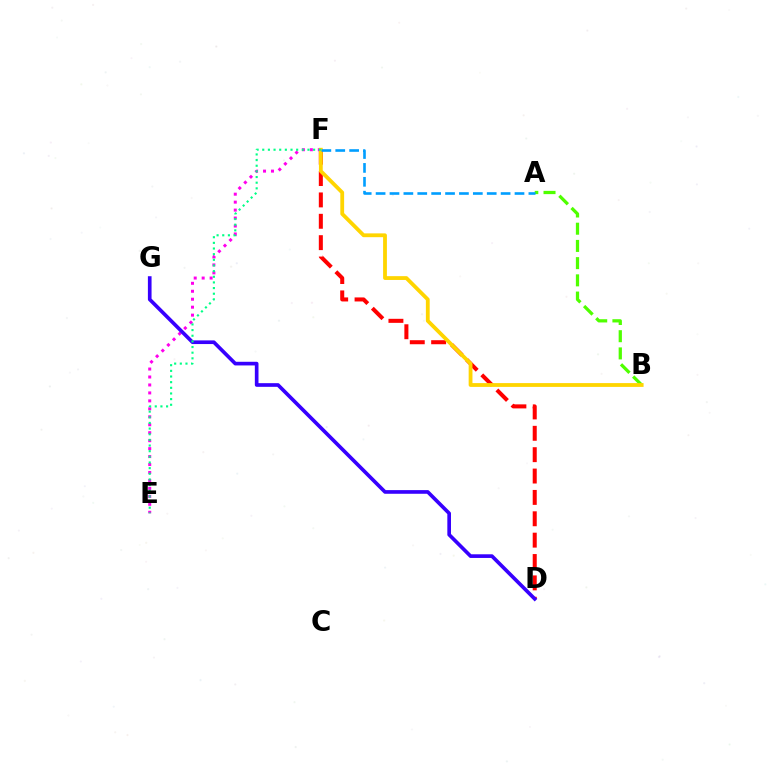{('D', 'F'): [{'color': '#ff0000', 'line_style': 'dashed', 'thickness': 2.9}], ('E', 'F'): [{'color': '#ff00ed', 'line_style': 'dotted', 'thickness': 2.16}, {'color': '#00ff86', 'line_style': 'dotted', 'thickness': 1.54}], ('A', 'B'): [{'color': '#4fff00', 'line_style': 'dashed', 'thickness': 2.34}], ('D', 'G'): [{'color': '#3700ff', 'line_style': 'solid', 'thickness': 2.64}], ('B', 'F'): [{'color': '#ffd500', 'line_style': 'solid', 'thickness': 2.74}], ('A', 'F'): [{'color': '#009eff', 'line_style': 'dashed', 'thickness': 1.89}]}